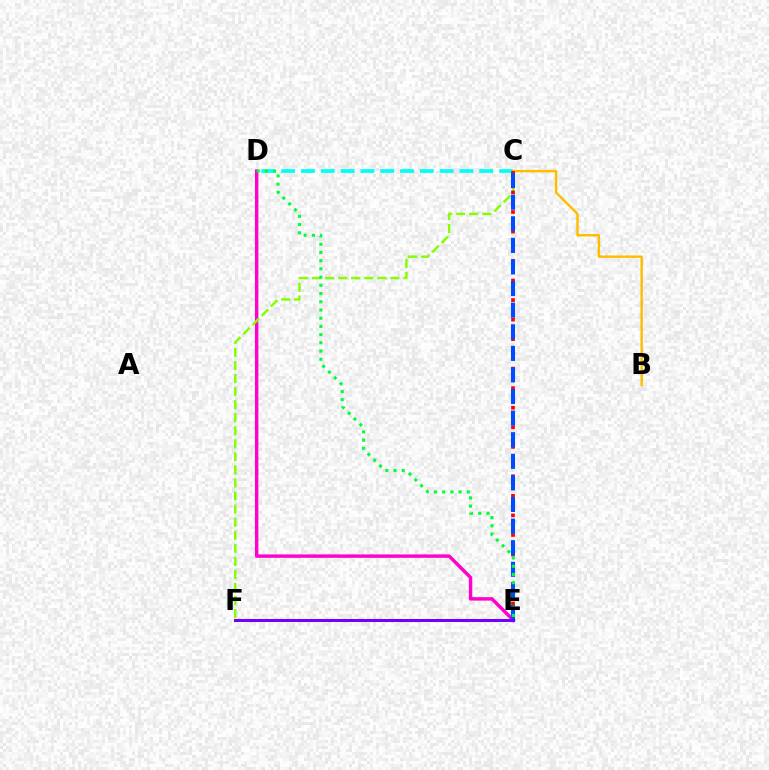{('D', 'E'): [{'color': '#ff00cf', 'line_style': 'solid', 'thickness': 2.46}, {'color': '#00ff39', 'line_style': 'dotted', 'thickness': 2.23}], ('C', 'F'): [{'color': '#84ff00', 'line_style': 'dashed', 'thickness': 1.77}], ('C', 'D'): [{'color': '#00fff6', 'line_style': 'dashed', 'thickness': 2.69}], ('B', 'C'): [{'color': '#ffbd00', 'line_style': 'solid', 'thickness': 1.75}], ('C', 'E'): [{'color': '#ff0000', 'line_style': 'dotted', 'thickness': 2.66}, {'color': '#004bff', 'line_style': 'dashed', 'thickness': 2.93}], ('E', 'F'): [{'color': '#7200ff', 'line_style': 'solid', 'thickness': 2.19}]}